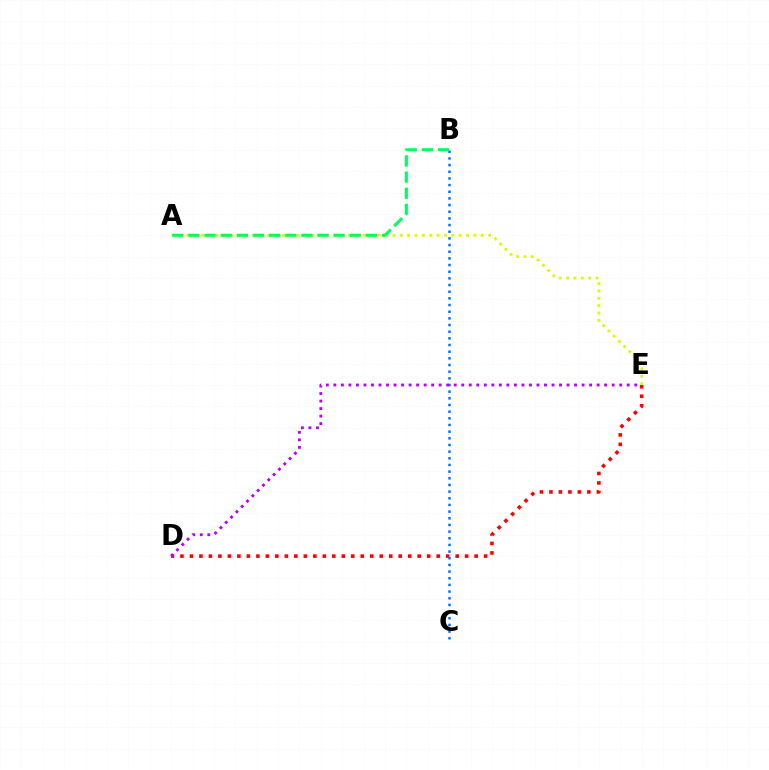{('D', 'E'): [{'color': '#ff0000', 'line_style': 'dotted', 'thickness': 2.58}, {'color': '#b900ff', 'line_style': 'dotted', 'thickness': 2.04}], ('B', 'C'): [{'color': '#0074ff', 'line_style': 'dotted', 'thickness': 1.81}], ('A', 'E'): [{'color': '#d1ff00', 'line_style': 'dotted', 'thickness': 2.0}], ('A', 'B'): [{'color': '#00ff5c', 'line_style': 'dashed', 'thickness': 2.19}]}